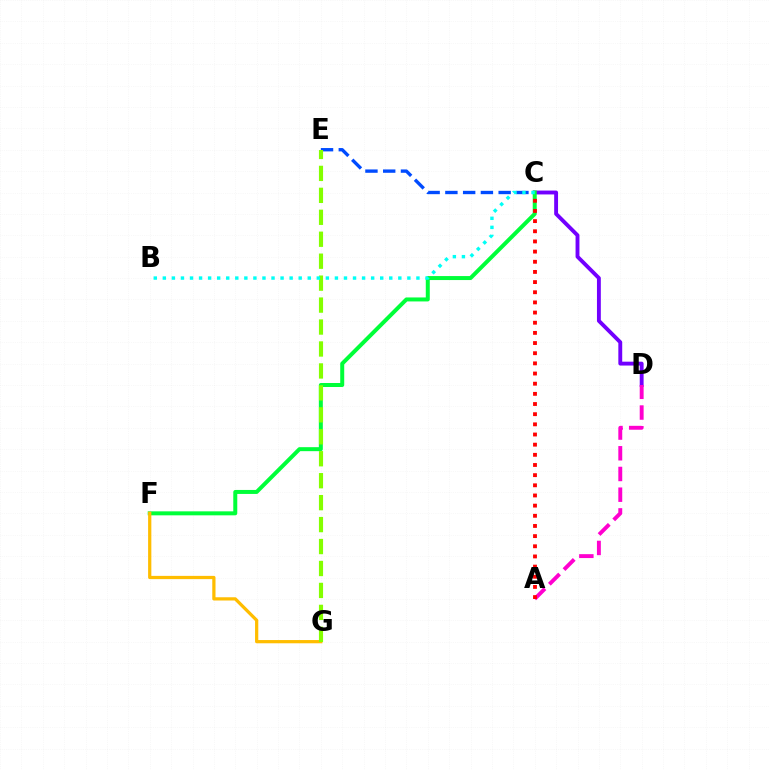{('C', 'E'): [{'color': '#004bff', 'line_style': 'dashed', 'thickness': 2.41}], ('C', 'D'): [{'color': '#7200ff', 'line_style': 'solid', 'thickness': 2.79}], ('A', 'D'): [{'color': '#ff00cf', 'line_style': 'dashed', 'thickness': 2.81}], ('C', 'F'): [{'color': '#00ff39', 'line_style': 'solid', 'thickness': 2.87}], ('A', 'C'): [{'color': '#ff0000', 'line_style': 'dotted', 'thickness': 2.76}], ('F', 'G'): [{'color': '#ffbd00', 'line_style': 'solid', 'thickness': 2.33}], ('E', 'G'): [{'color': '#84ff00', 'line_style': 'dashed', 'thickness': 2.98}], ('B', 'C'): [{'color': '#00fff6', 'line_style': 'dotted', 'thickness': 2.46}]}